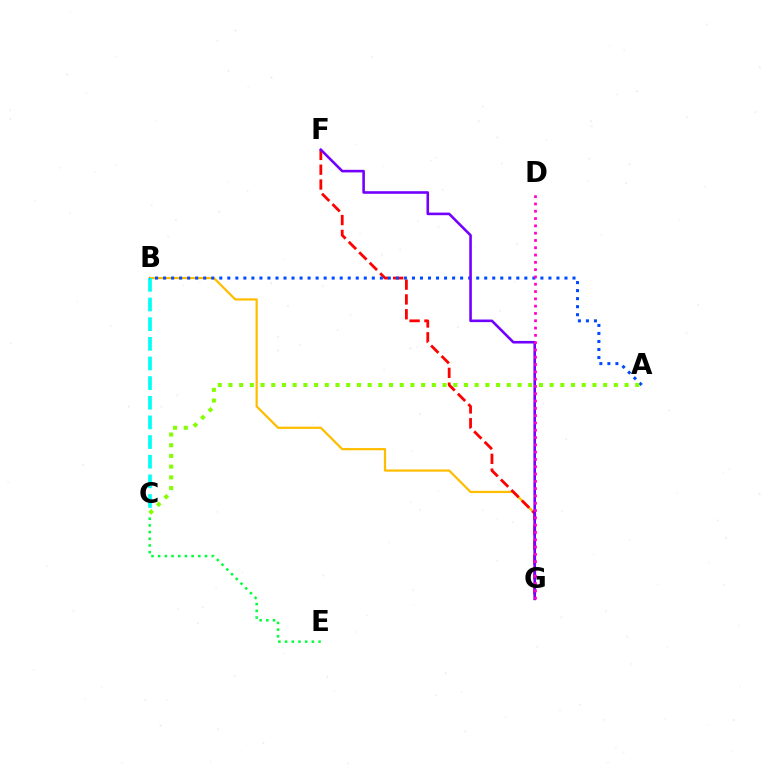{('B', 'G'): [{'color': '#ffbd00', 'line_style': 'solid', 'thickness': 1.61}], ('F', 'G'): [{'color': '#ff0000', 'line_style': 'dashed', 'thickness': 2.01}, {'color': '#7200ff', 'line_style': 'solid', 'thickness': 1.87}], ('B', 'C'): [{'color': '#00fff6', 'line_style': 'dashed', 'thickness': 2.67}], ('A', 'B'): [{'color': '#004bff', 'line_style': 'dotted', 'thickness': 2.18}], ('A', 'C'): [{'color': '#84ff00', 'line_style': 'dotted', 'thickness': 2.91}], ('C', 'E'): [{'color': '#00ff39', 'line_style': 'dotted', 'thickness': 1.82}], ('D', 'G'): [{'color': '#ff00cf', 'line_style': 'dotted', 'thickness': 1.98}]}